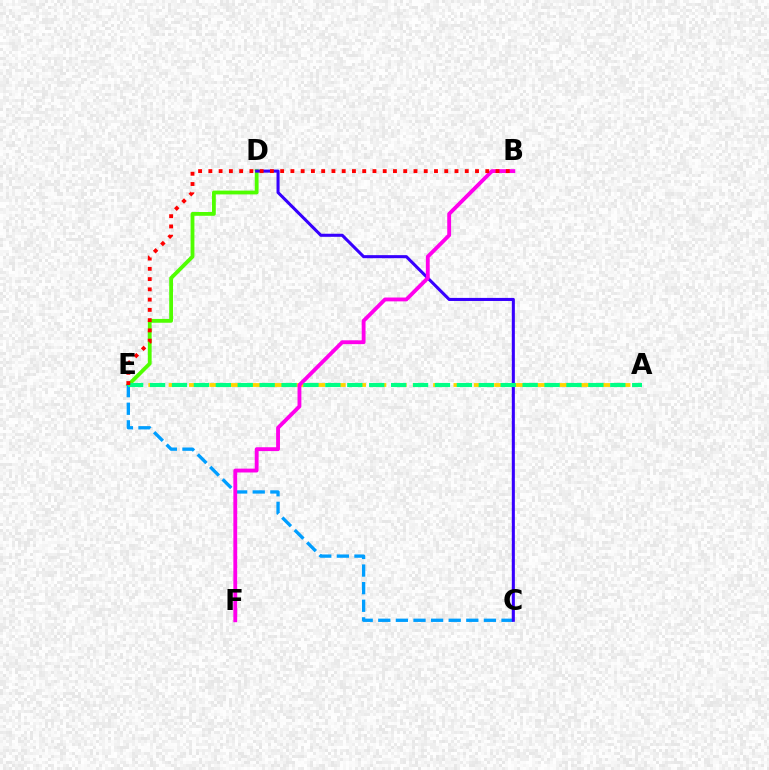{('D', 'E'): [{'color': '#4fff00', 'line_style': 'solid', 'thickness': 2.74}], ('C', 'E'): [{'color': '#009eff', 'line_style': 'dashed', 'thickness': 2.39}], ('C', 'D'): [{'color': '#3700ff', 'line_style': 'solid', 'thickness': 2.2}], ('A', 'E'): [{'color': '#ffd500', 'line_style': 'dashed', 'thickness': 2.76}, {'color': '#00ff86', 'line_style': 'dashed', 'thickness': 2.98}], ('B', 'F'): [{'color': '#ff00ed', 'line_style': 'solid', 'thickness': 2.77}], ('B', 'E'): [{'color': '#ff0000', 'line_style': 'dotted', 'thickness': 2.79}]}